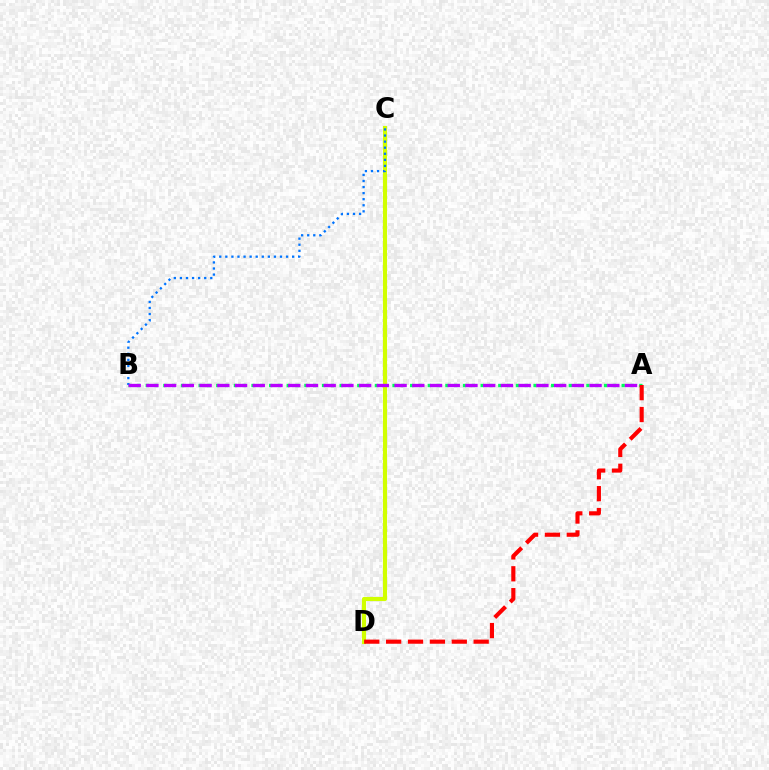{('A', 'B'): [{'color': '#00ff5c', 'line_style': 'dotted', 'thickness': 2.39}, {'color': '#b900ff', 'line_style': 'dashed', 'thickness': 2.41}], ('C', 'D'): [{'color': '#d1ff00', 'line_style': 'solid', 'thickness': 2.97}], ('B', 'C'): [{'color': '#0074ff', 'line_style': 'dotted', 'thickness': 1.65}], ('A', 'D'): [{'color': '#ff0000', 'line_style': 'dashed', 'thickness': 2.97}]}